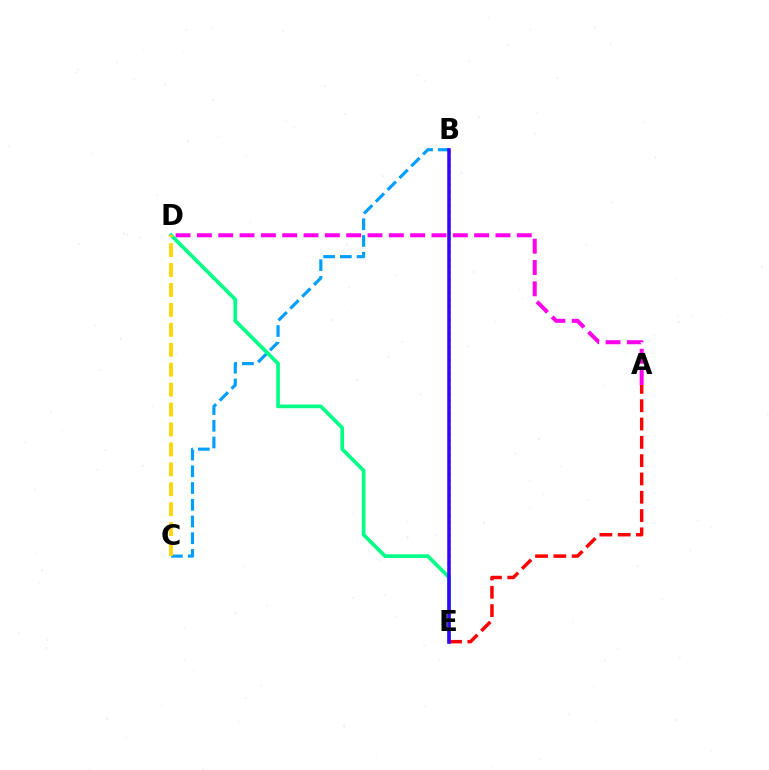{('B', 'E'): [{'color': '#4fff00', 'line_style': 'dotted', 'thickness': 1.83}, {'color': '#3700ff', 'line_style': 'solid', 'thickness': 2.54}], ('B', 'C'): [{'color': '#009eff', 'line_style': 'dashed', 'thickness': 2.27}], ('A', 'D'): [{'color': '#ff00ed', 'line_style': 'dashed', 'thickness': 2.9}], ('D', 'E'): [{'color': '#00ff86', 'line_style': 'solid', 'thickness': 2.66}], ('A', 'E'): [{'color': '#ff0000', 'line_style': 'dashed', 'thickness': 2.49}], ('C', 'D'): [{'color': '#ffd500', 'line_style': 'dashed', 'thickness': 2.71}]}